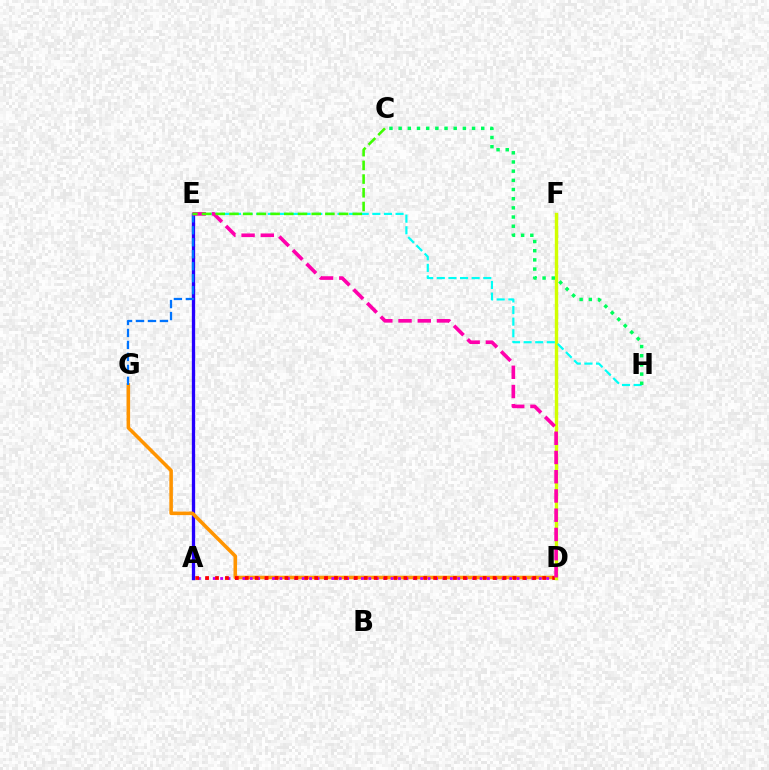{('A', 'E'): [{'color': '#2500ff', 'line_style': 'solid', 'thickness': 2.37}], ('D', 'G'): [{'color': '#ff9400', 'line_style': 'solid', 'thickness': 2.56}], ('A', 'D'): [{'color': '#b900ff', 'line_style': 'dotted', 'thickness': 2.01}, {'color': '#ff0000', 'line_style': 'dotted', 'thickness': 2.69}], ('D', 'F'): [{'color': '#d1ff00', 'line_style': 'solid', 'thickness': 2.45}], ('E', 'H'): [{'color': '#00fff6', 'line_style': 'dashed', 'thickness': 1.58}], ('E', 'G'): [{'color': '#0074ff', 'line_style': 'dashed', 'thickness': 1.63}], ('D', 'E'): [{'color': '#ff00ac', 'line_style': 'dashed', 'thickness': 2.61}], ('C', 'H'): [{'color': '#00ff5c', 'line_style': 'dotted', 'thickness': 2.49}], ('C', 'E'): [{'color': '#3dff00', 'line_style': 'dashed', 'thickness': 1.86}]}